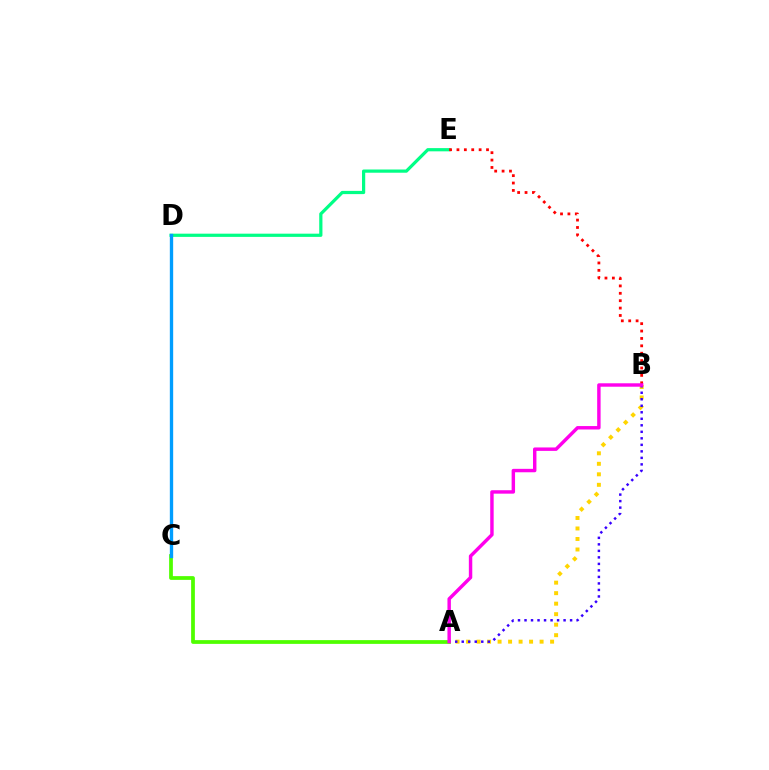{('D', 'E'): [{'color': '#00ff86', 'line_style': 'solid', 'thickness': 2.31}], ('A', 'B'): [{'color': '#ffd500', 'line_style': 'dotted', 'thickness': 2.85}, {'color': '#3700ff', 'line_style': 'dotted', 'thickness': 1.77}, {'color': '#ff00ed', 'line_style': 'solid', 'thickness': 2.47}], ('B', 'E'): [{'color': '#ff0000', 'line_style': 'dotted', 'thickness': 2.01}], ('A', 'C'): [{'color': '#4fff00', 'line_style': 'solid', 'thickness': 2.7}], ('C', 'D'): [{'color': '#009eff', 'line_style': 'solid', 'thickness': 2.41}]}